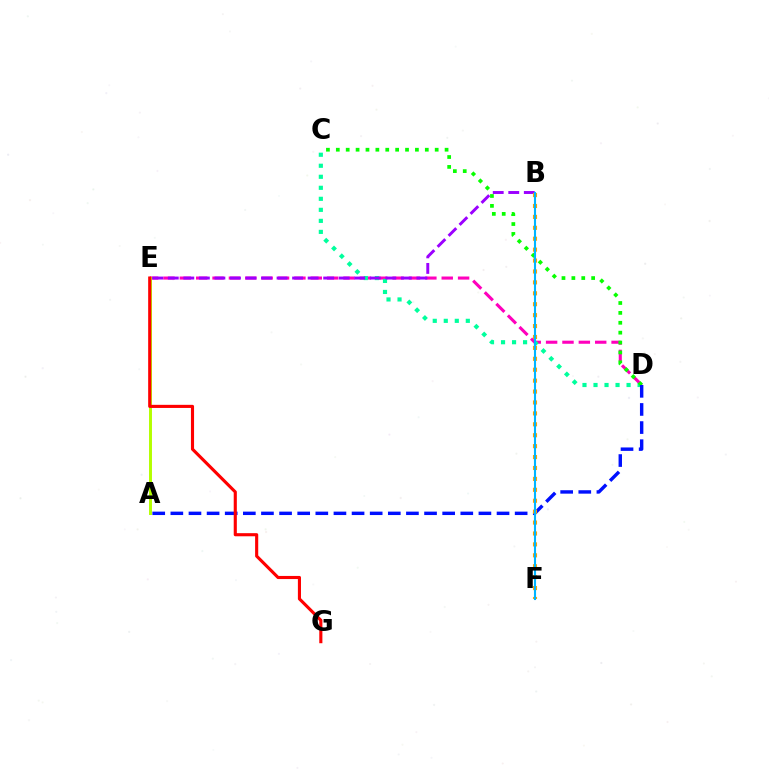{('D', 'E'): [{'color': '#ff00bd', 'line_style': 'dashed', 'thickness': 2.22}], ('C', 'D'): [{'color': '#00ff9d', 'line_style': 'dotted', 'thickness': 2.99}, {'color': '#08ff00', 'line_style': 'dotted', 'thickness': 2.69}], ('A', 'D'): [{'color': '#0010ff', 'line_style': 'dashed', 'thickness': 2.46}], ('B', 'E'): [{'color': '#9b00ff', 'line_style': 'dashed', 'thickness': 2.11}], ('A', 'E'): [{'color': '#b3ff00', 'line_style': 'solid', 'thickness': 2.12}], ('E', 'G'): [{'color': '#ff0000', 'line_style': 'solid', 'thickness': 2.24}], ('B', 'F'): [{'color': '#ffa500', 'line_style': 'dotted', 'thickness': 2.97}, {'color': '#00b5ff', 'line_style': 'solid', 'thickness': 1.52}]}